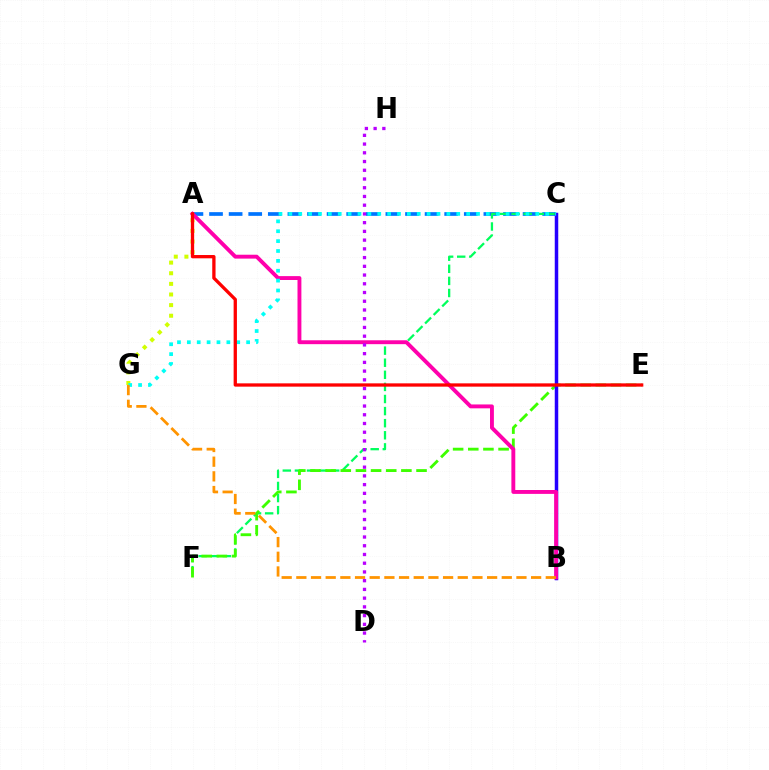{('A', 'G'): [{'color': '#d1ff00', 'line_style': 'dotted', 'thickness': 2.89}], ('A', 'C'): [{'color': '#0074ff', 'line_style': 'dashed', 'thickness': 2.66}], ('C', 'F'): [{'color': '#00ff5c', 'line_style': 'dashed', 'thickness': 1.64}], ('E', 'F'): [{'color': '#3dff00', 'line_style': 'dashed', 'thickness': 2.06}], ('B', 'C'): [{'color': '#2500ff', 'line_style': 'solid', 'thickness': 2.52}], ('A', 'B'): [{'color': '#ff00ac', 'line_style': 'solid', 'thickness': 2.8}], ('C', 'G'): [{'color': '#00fff6', 'line_style': 'dotted', 'thickness': 2.68}], ('A', 'E'): [{'color': '#ff0000', 'line_style': 'solid', 'thickness': 2.37}], ('B', 'G'): [{'color': '#ff9400', 'line_style': 'dashed', 'thickness': 1.99}], ('D', 'H'): [{'color': '#b900ff', 'line_style': 'dotted', 'thickness': 2.37}]}